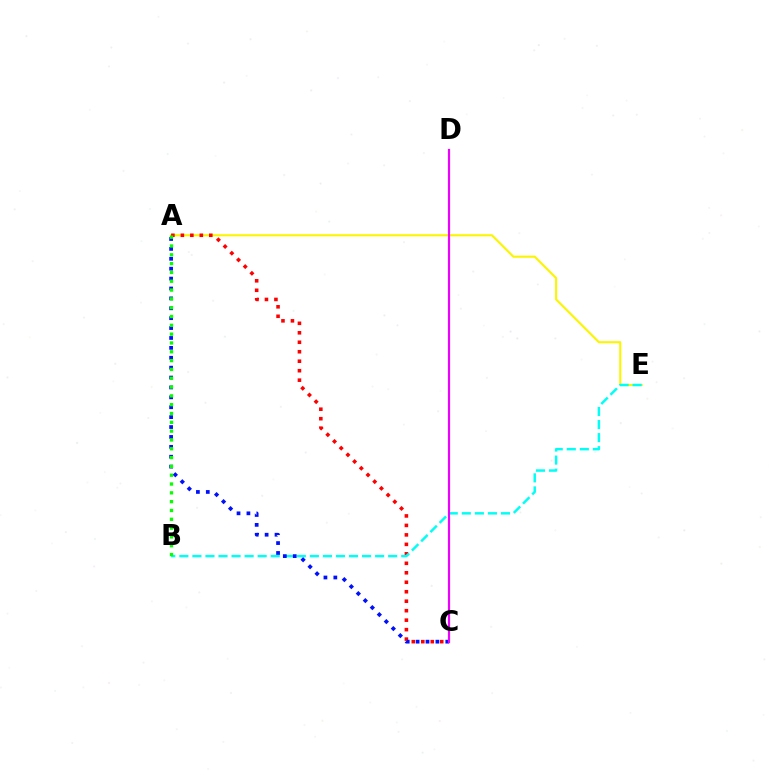{('A', 'E'): [{'color': '#fcf500', 'line_style': 'solid', 'thickness': 1.52}], ('A', 'C'): [{'color': '#ff0000', 'line_style': 'dotted', 'thickness': 2.57}, {'color': '#0010ff', 'line_style': 'dotted', 'thickness': 2.69}], ('B', 'E'): [{'color': '#00fff6', 'line_style': 'dashed', 'thickness': 1.77}], ('A', 'B'): [{'color': '#08ff00', 'line_style': 'dotted', 'thickness': 2.4}], ('C', 'D'): [{'color': '#ee00ff', 'line_style': 'solid', 'thickness': 1.57}]}